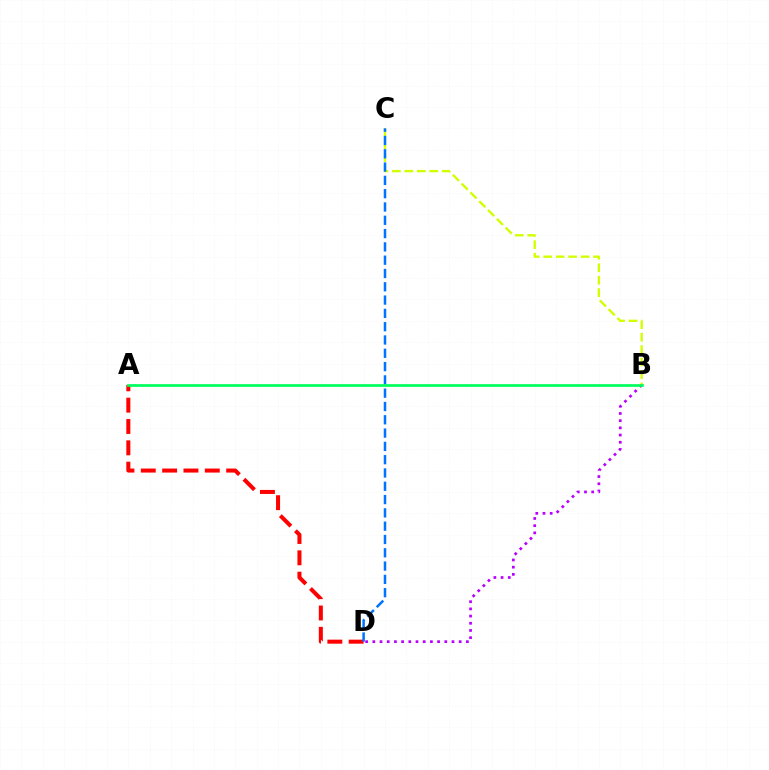{('A', 'D'): [{'color': '#ff0000', 'line_style': 'dashed', 'thickness': 2.9}], ('B', 'C'): [{'color': '#d1ff00', 'line_style': 'dashed', 'thickness': 1.69}], ('C', 'D'): [{'color': '#0074ff', 'line_style': 'dashed', 'thickness': 1.81}], ('B', 'D'): [{'color': '#b900ff', 'line_style': 'dotted', 'thickness': 1.95}], ('A', 'B'): [{'color': '#00ff5c', 'line_style': 'solid', 'thickness': 1.95}]}